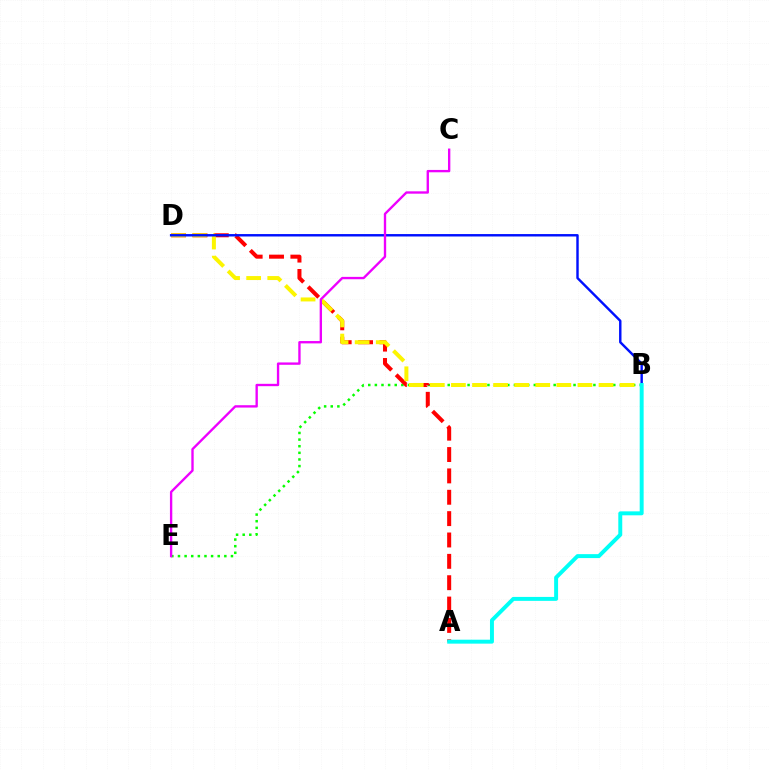{('B', 'E'): [{'color': '#08ff00', 'line_style': 'dotted', 'thickness': 1.8}], ('A', 'D'): [{'color': '#ff0000', 'line_style': 'dashed', 'thickness': 2.9}], ('B', 'D'): [{'color': '#fcf500', 'line_style': 'dashed', 'thickness': 2.86}, {'color': '#0010ff', 'line_style': 'solid', 'thickness': 1.74}], ('C', 'E'): [{'color': '#ee00ff', 'line_style': 'solid', 'thickness': 1.69}], ('A', 'B'): [{'color': '#00fff6', 'line_style': 'solid', 'thickness': 2.84}]}